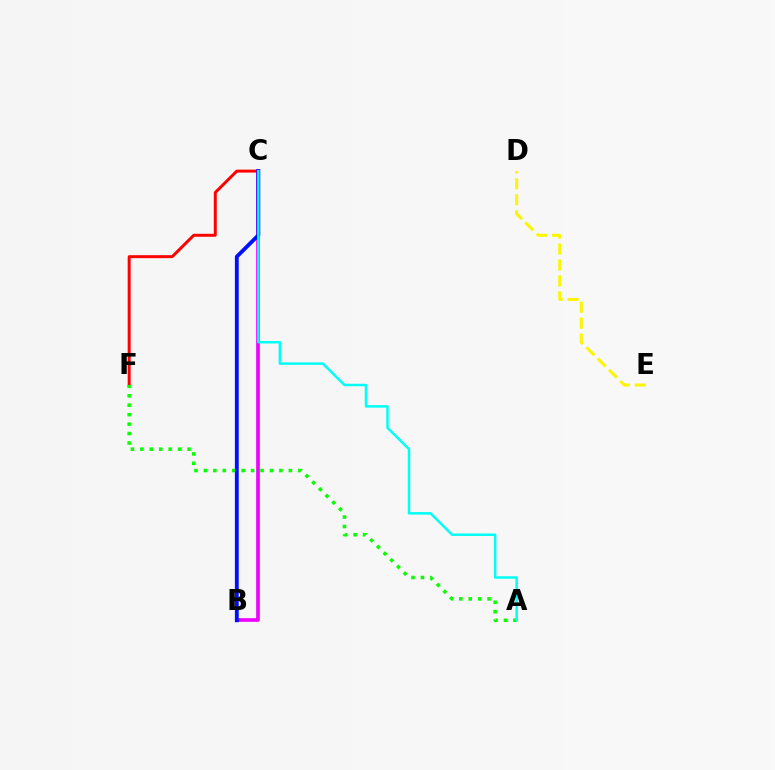{('C', 'F'): [{'color': '#ff0000', 'line_style': 'solid', 'thickness': 2.14}], ('A', 'F'): [{'color': '#08ff00', 'line_style': 'dotted', 'thickness': 2.56}], ('D', 'E'): [{'color': '#fcf500', 'line_style': 'dashed', 'thickness': 2.17}], ('B', 'C'): [{'color': '#ee00ff', 'line_style': 'solid', 'thickness': 2.64}, {'color': '#0010ff', 'line_style': 'solid', 'thickness': 2.78}], ('A', 'C'): [{'color': '#00fff6', 'line_style': 'solid', 'thickness': 1.79}]}